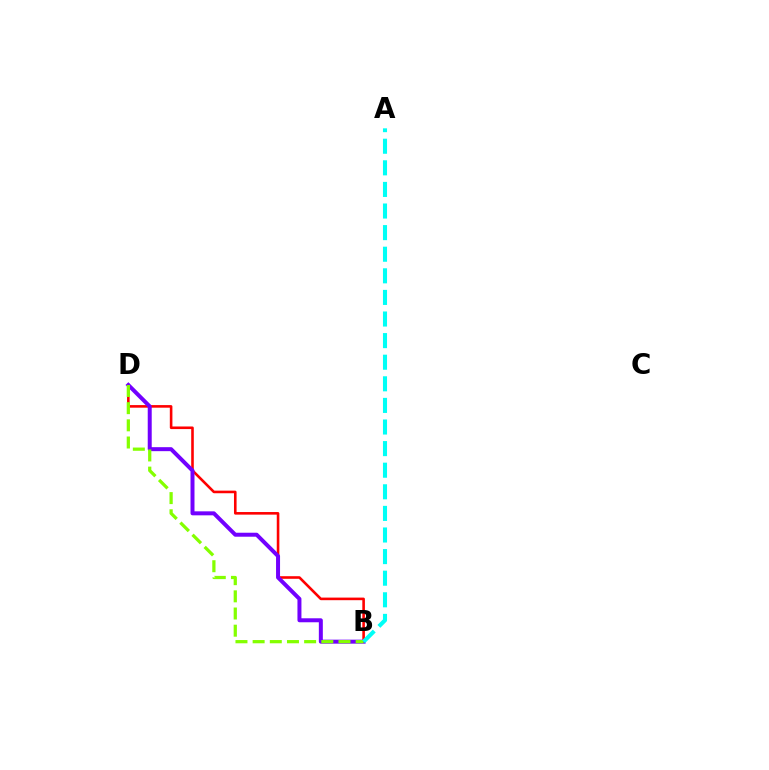{('B', 'D'): [{'color': '#ff0000', 'line_style': 'solid', 'thickness': 1.87}, {'color': '#7200ff', 'line_style': 'solid', 'thickness': 2.87}, {'color': '#84ff00', 'line_style': 'dashed', 'thickness': 2.33}], ('A', 'B'): [{'color': '#00fff6', 'line_style': 'dashed', 'thickness': 2.93}]}